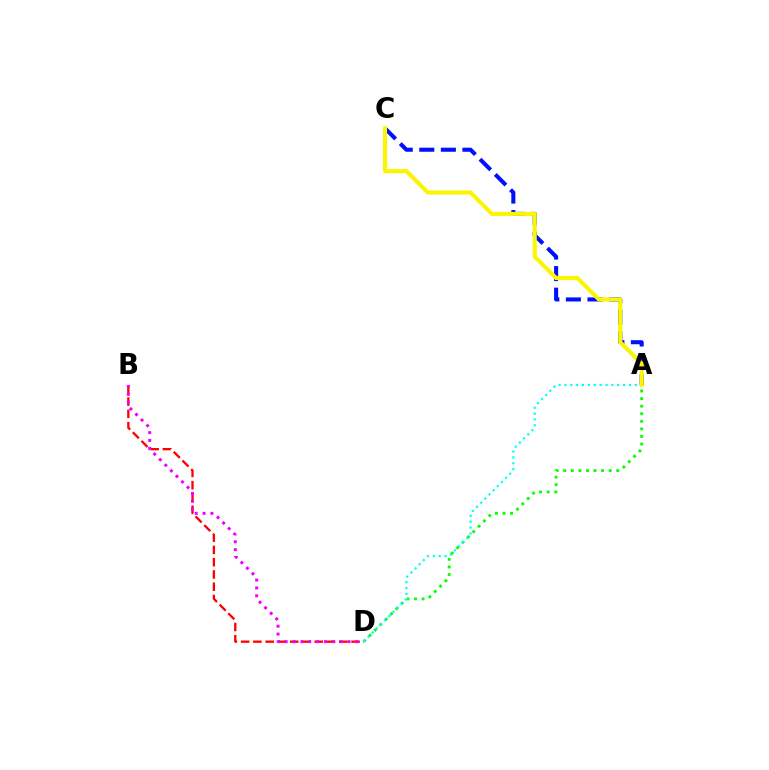{('A', 'C'): [{'color': '#0010ff', 'line_style': 'dashed', 'thickness': 2.93}, {'color': '#fcf500', 'line_style': 'solid', 'thickness': 2.94}], ('B', 'D'): [{'color': '#ff0000', 'line_style': 'dashed', 'thickness': 1.67}, {'color': '#ee00ff', 'line_style': 'dotted', 'thickness': 2.13}], ('A', 'D'): [{'color': '#08ff00', 'line_style': 'dotted', 'thickness': 2.06}, {'color': '#00fff6', 'line_style': 'dotted', 'thickness': 1.59}]}